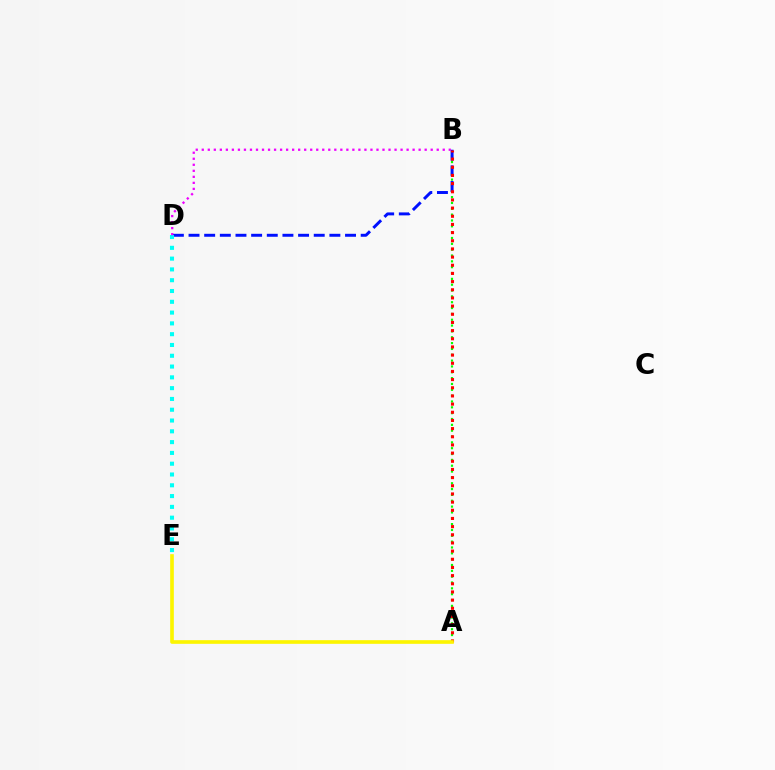{('A', 'B'): [{'color': '#08ff00', 'line_style': 'dotted', 'thickness': 1.59}, {'color': '#ff0000', 'line_style': 'dotted', 'thickness': 2.22}], ('B', 'D'): [{'color': '#0010ff', 'line_style': 'dashed', 'thickness': 2.13}, {'color': '#ee00ff', 'line_style': 'dotted', 'thickness': 1.64}], ('A', 'E'): [{'color': '#fcf500', 'line_style': 'solid', 'thickness': 2.63}], ('D', 'E'): [{'color': '#00fff6', 'line_style': 'dotted', 'thickness': 2.93}]}